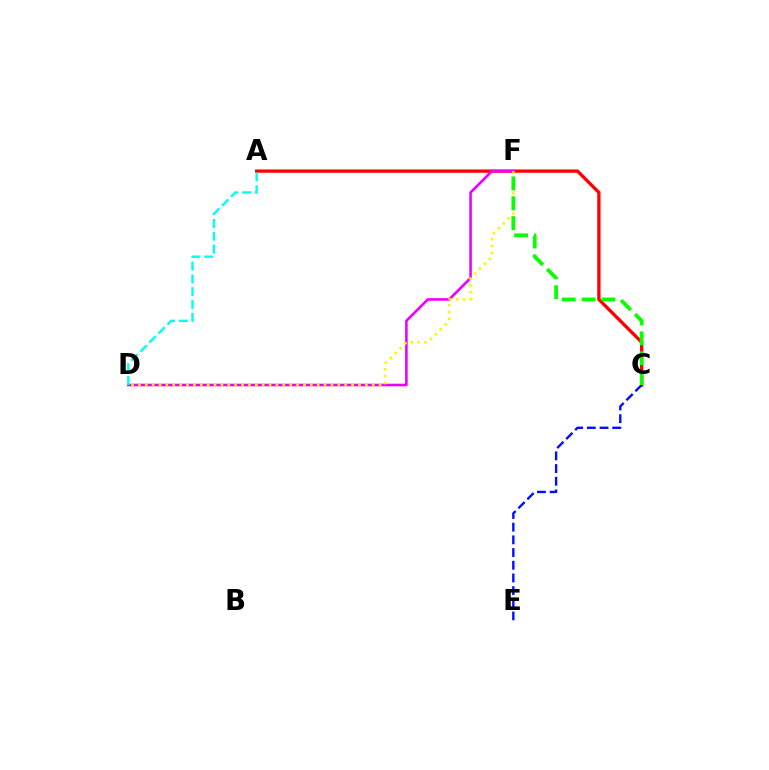{('A', 'C'): [{'color': '#ff0000', 'line_style': 'solid', 'thickness': 2.37}], ('D', 'F'): [{'color': '#ee00ff', 'line_style': 'solid', 'thickness': 1.87}, {'color': '#fcf500', 'line_style': 'dotted', 'thickness': 1.87}], ('A', 'D'): [{'color': '#00fff6', 'line_style': 'dashed', 'thickness': 1.74}], ('C', 'E'): [{'color': '#0010ff', 'line_style': 'dashed', 'thickness': 1.72}], ('C', 'F'): [{'color': '#08ff00', 'line_style': 'dashed', 'thickness': 2.7}]}